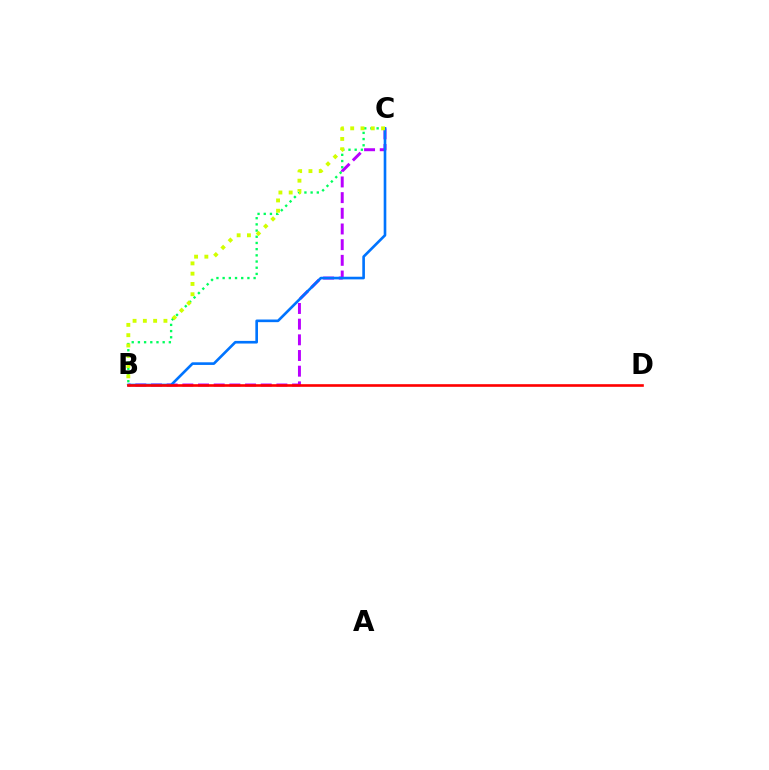{('B', 'C'): [{'color': '#b900ff', 'line_style': 'dashed', 'thickness': 2.13}, {'color': '#00ff5c', 'line_style': 'dotted', 'thickness': 1.68}, {'color': '#0074ff', 'line_style': 'solid', 'thickness': 1.9}, {'color': '#d1ff00', 'line_style': 'dotted', 'thickness': 2.79}], ('B', 'D'): [{'color': '#ff0000', 'line_style': 'solid', 'thickness': 1.9}]}